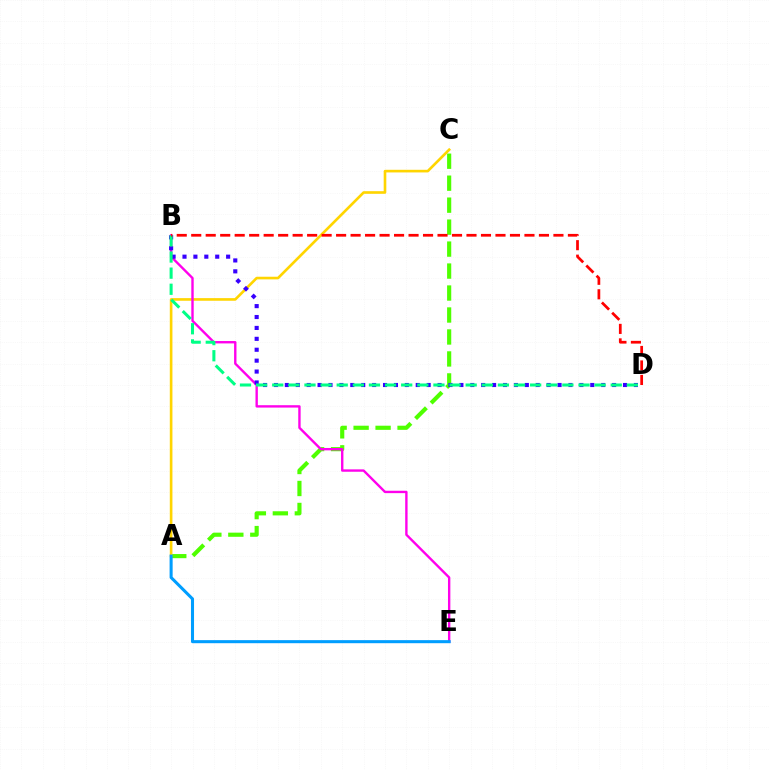{('A', 'C'): [{'color': '#4fff00', 'line_style': 'dashed', 'thickness': 2.98}, {'color': '#ffd500', 'line_style': 'solid', 'thickness': 1.9}], ('B', 'E'): [{'color': '#ff00ed', 'line_style': 'solid', 'thickness': 1.71}], ('B', 'D'): [{'color': '#3700ff', 'line_style': 'dotted', 'thickness': 2.96}, {'color': '#00ff86', 'line_style': 'dashed', 'thickness': 2.19}, {'color': '#ff0000', 'line_style': 'dashed', 'thickness': 1.97}], ('A', 'E'): [{'color': '#009eff', 'line_style': 'solid', 'thickness': 2.2}]}